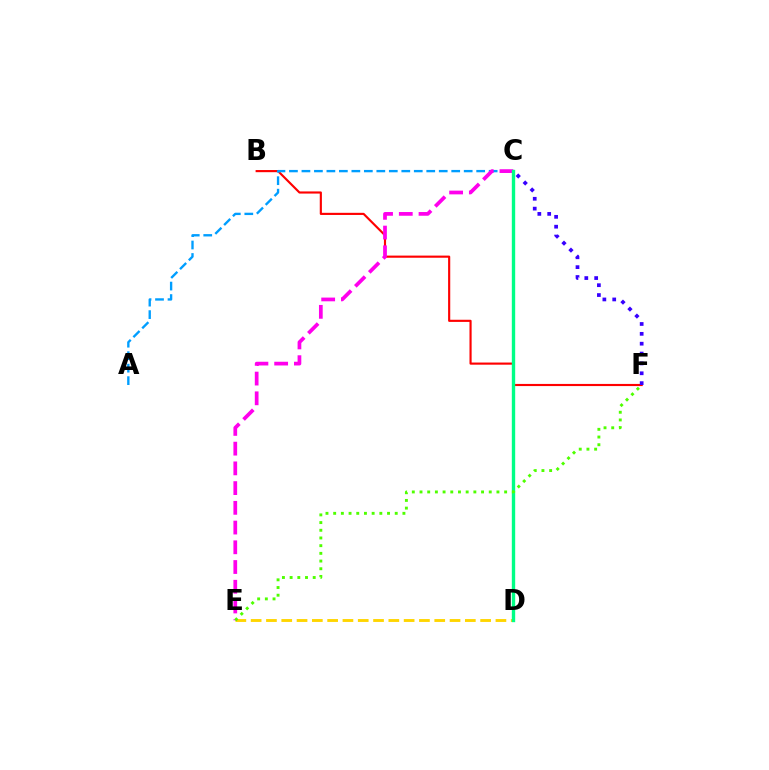{('B', 'F'): [{'color': '#ff0000', 'line_style': 'solid', 'thickness': 1.54}], ('D', 'E'): [{'color': '#ffd500', 'line_style': 'dashed', 'thickness': 2.08}], ('C', 'F'): [{'color': '#3700ff', 'line_style': 'dotted', 'thickness': 2.68}], ('A', 'C'): [{'color': '#009eff', 'line_style': 'dashed', 'thickness': 1.7}], ('C', 'E'): [{'color': '#ff00ed', 'line_style': 'dashed', 'thickness': 2.68}], ('C', 'D'): [{'color': '#00ff86', 'line_style': 'solid', 'thickness': 2.43}], ('E', 'F'): [{'color': '#4fff00', 'line_style': 'dotted', 'thickness': 2.09}]}